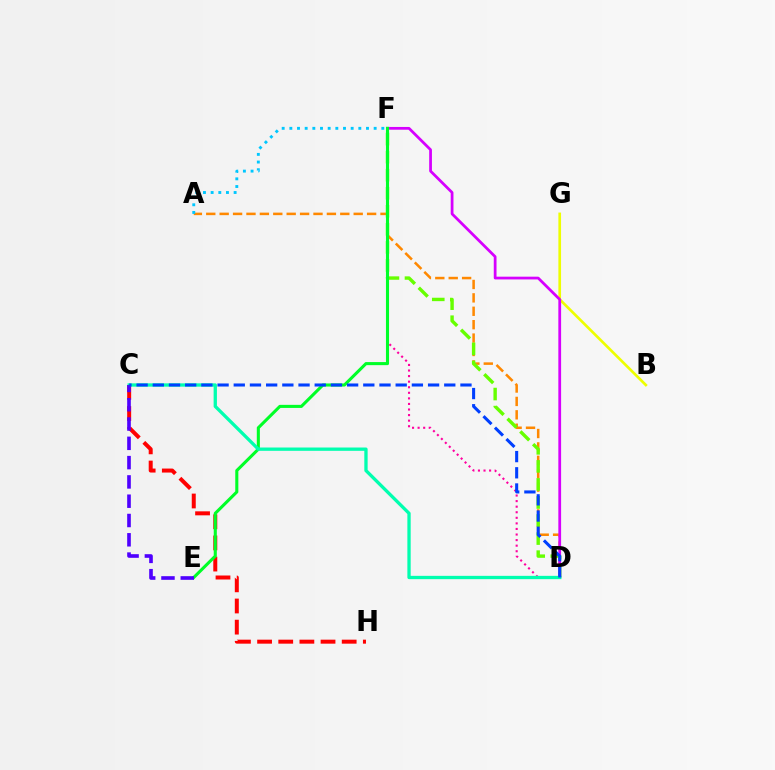{('A', 'D'): [{'color': '#ff8800', 'line_style': 'dashed', 'thickness': 1.82}], ('C', 'H'): [{'color': '#ff0000', 'line_style': 'dashed', 'thickness': 2.87}], ('B', 'G'): [{'color': '#eeff00', 'line_style': 'solid', 'thickness': 1.92}], ('D', 'F'): [{'color': '#66ff00', 'line_style': 'dashed', 'thickness': 2.45}, {'color': '#ff00a0', 'line_style': 'dotted', 'thickness': 1.51}, {'color': '#d600ff', 'line_style': 'solid', 'thickness': 1.98}], ('E', 'F'): [{'color': '#00ff27', 'line_style': 'solid', 'thickness': 2.22}], ('A', 'F'): [{'color': '#00c7ff', 'line_style': 'dotted', 'thickness': 2.08}], ('C', 'D'): [{'color': '#00ffaf', 'line_style': 'solid', 'thickness': 2.38}, {'color': '#003fff', 'line_style': 'dashed', 'thickness': 2.2}], ('C', 'E'): [{'color': '#4f00ff', 'line_style': 'dashed', 'thickness': 2.62}]}